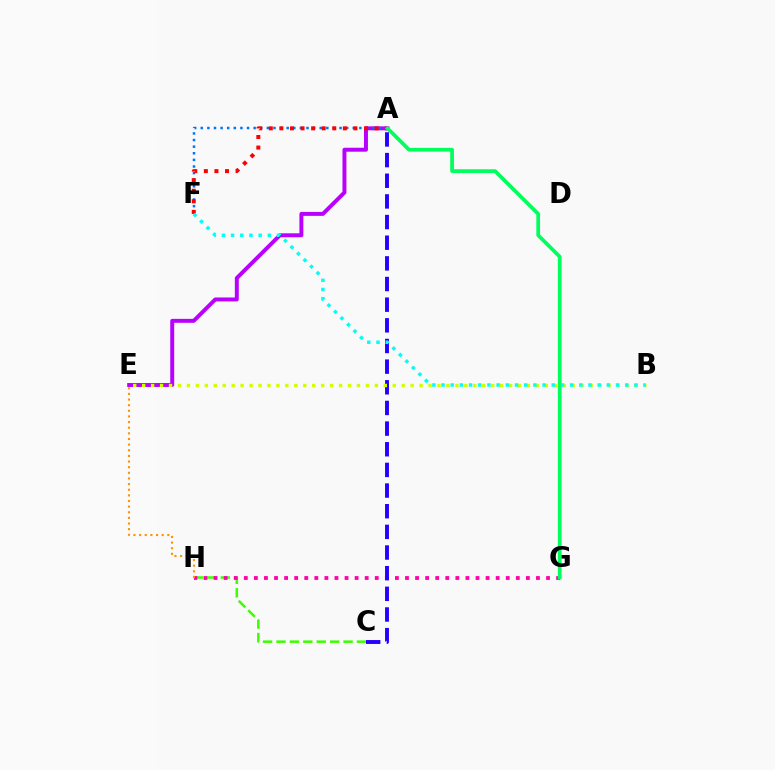{('C', 'H'): [{'color': '#3dff00', 'line_style': 'dashed', 'thickness': 1.82}], ('A', 'E'): [{'color': '#b900ff', 'line_style': 'solid', 'thickness': 2.84}], ('G', 'H'): [{'color': '#ff00ac', 'line_style': 'dotted', 'thickness': 2.74}], ('E', 'H'): [{'color': '#ff9400', 'line_style': 'dotted', 'thickness': 1.53}], ('A', 'C'): [{'color': '#2500ff', 'line_style': 'dashed', 'thickness': 2.81}], ('A', 'F'): [{'color': '#0074ff', 'line_style': 'dotted', 'thickness': 1.8}, {'color': '#ff0000', 'line_style': 'dotted', 'thickness': 2.87}], ('A', 'G'): [{'color': '#00ff5c', 'line_style': 'solid', 'thickness': 2.68}], ('B', 'E'): [{'color': '#d1ff00', 'line_style': 'dotted', 'thickness': 2.43}], ('B', 'F'): [{'color': '#00fff6', 'line_style': 'dotted', 'thickness': 2.5}]}